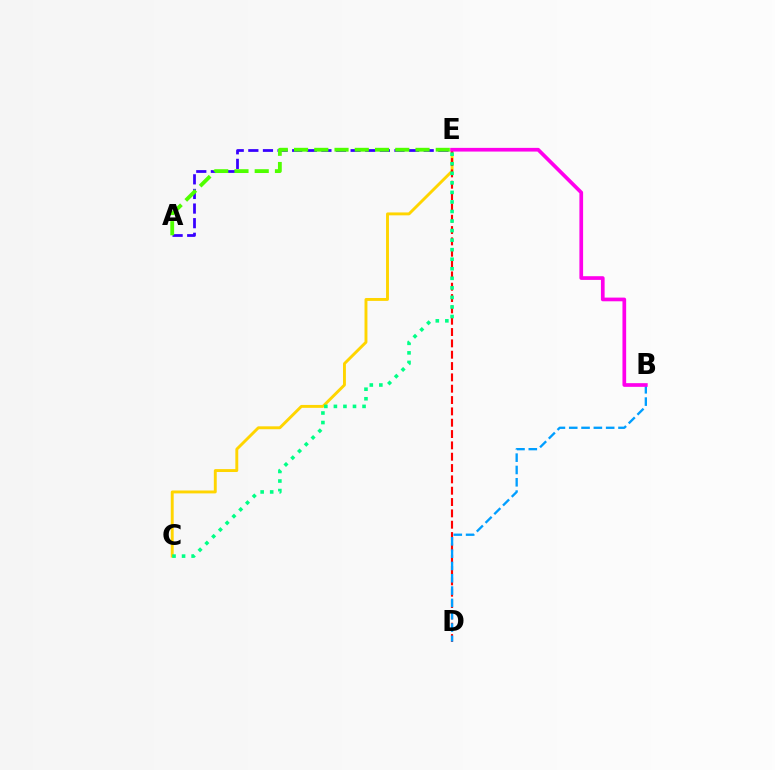{('A', 'E'): [{'color': '#3700ff', 'line_style': 'dashed', 'thickness': 1.99}, {'color': '#4fff00', 'line_style': 'dashed', 'thickness': 2.75}], ('C', 'E'): [{'color': '#ffd500', 'line_style': 'solid', 'thickness': 2.09}, {'color': '#00ff86', 'line_style': 'dotted', 'thickness': 2.59}], ('D', 'E'): [{'color': '#ff0000', 'line_style': 'dashed', 'thickness': 1.54}], ('B', 'D'): [{'color': '#009eff', 'line_style': 'dashed', 'thickness': 1.67}], ('B', 'E'): [{'color': '#ff00ed', 'line_style': 'solid', 'thickness': 2.66}]}